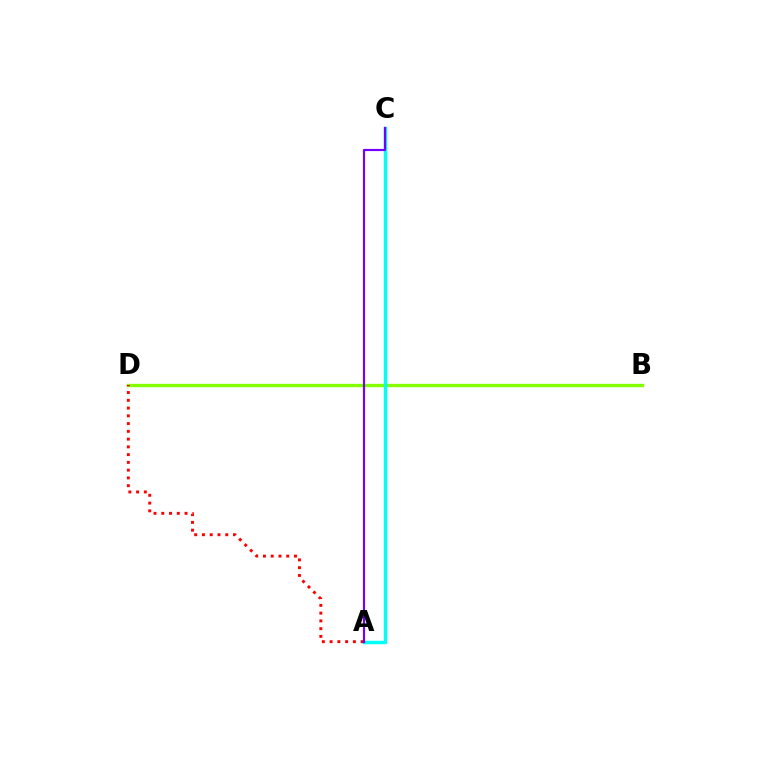{('B', 'D'): [{'color': '#84ff00', 'line_style': 'solid', 'thickness': 2.42}], ('A', 'C'): [{'color': '#00fff6', 'line_style': 'solid', 'thickness': 2.48}, {'color': '#7200ff', 'line_style': 'solid', 'thickness': 1.57}], ('A', 'D'): [{'color': '#ff0000', 'line_style': 'dotted', 'thickness': 2.11}]}